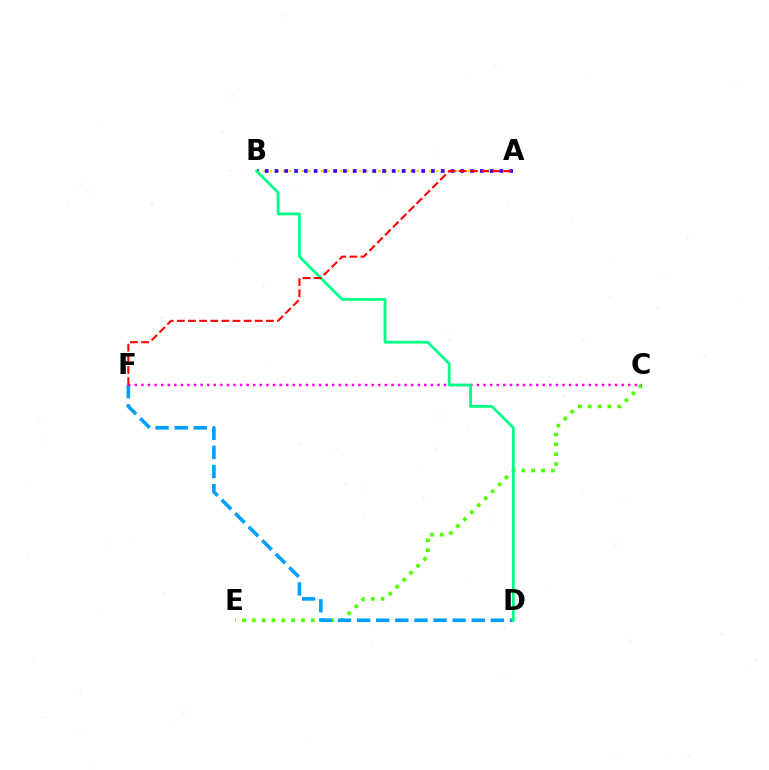{('C', 'E'): [{'color': '#4fff00', 'line_style': 'dotted', 'thickness': 2.67}], ('A', 'B'): [{'color': '#ffd500', 'line_style': 'dotted', 'thickness': 1.73}, {'color': '#3700ff', 'line_style': 'dotted', 'thickness': 2.66}], ('D', 'F'): [{'color': '#009eff', 'line_style': 'dashed', 'thickness': 2.6}], ('C', 'F'): [{'color': '#ff00ed', 'line_style': 'dotted', 'thickness': 1.79}], ('B', 'D'): [{'color': '#00ff86', 'line_style': 'solid', 'thickness': 2.01}], ('A', 'F'): [{'color': '#ff0000', 'line_style': 'dashed', 'thickness': 1.51}]}